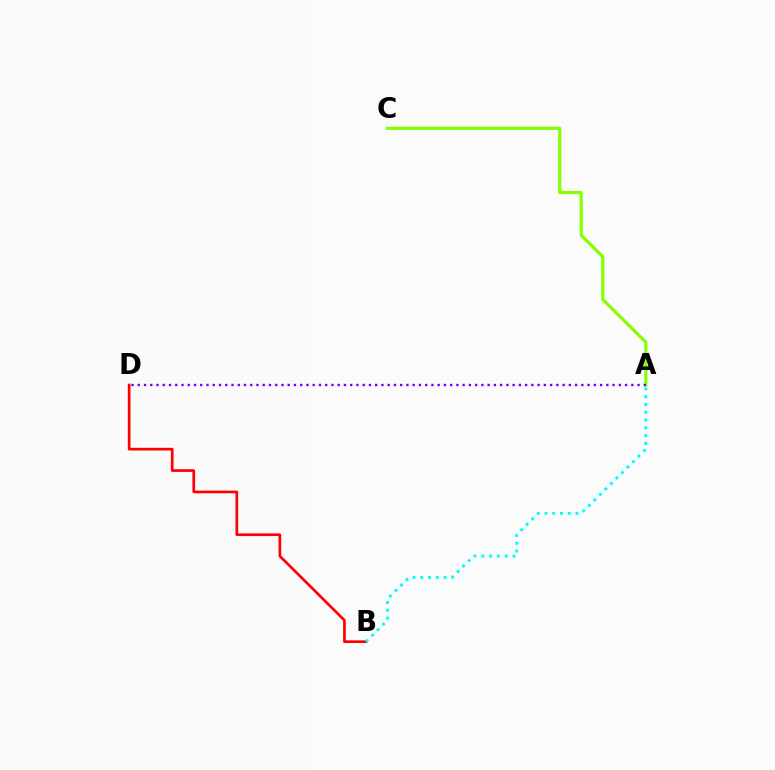{('B', 'D'): [{'color': '#ff0000', 'line_style': 'solid', 'thickness': 1.93}], ('A', 'C'): [{'color': '#84ff00', 'line_style': 'solid', 'thickness': 2.28}], ('A', 'B'): [{'color': '#00fff6', 'line_style': 'dotted', 'thickness': 2.11}], ('A', 'D'): [{'color': '#7200ff', 'line_style': 'dotted', 'thickness': 1.7}]}